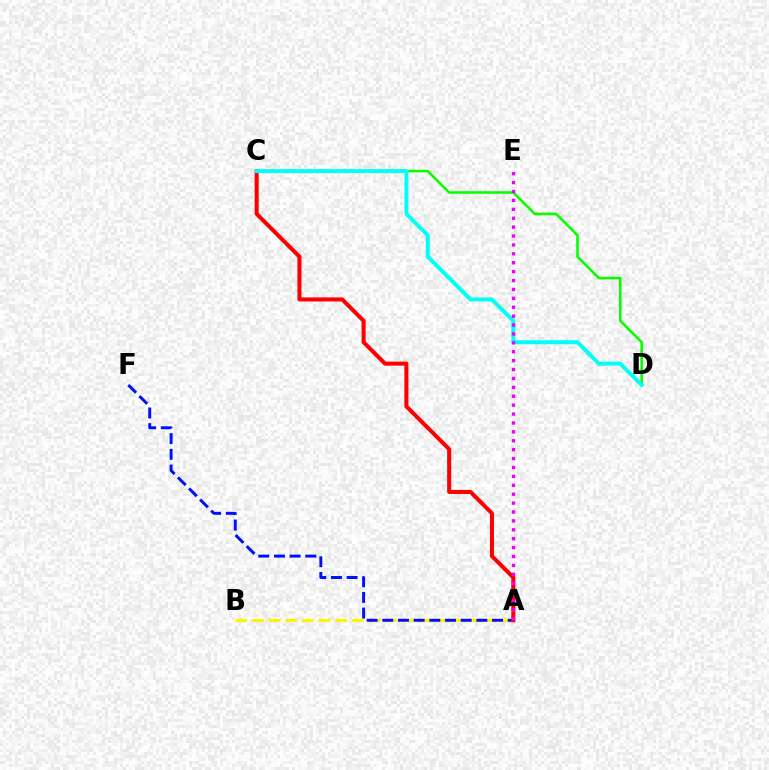{('A', 'B'): [{'color': '#fcf500', 'line_style': 'dashed', 'thickness': 2.26}], ('C', 'D'): [{'color': '#08ff00', 'line_style': 'solid', 'thickness': 1.86}, {'color': '#00fff6', 'line_style': 'solid', 'thickness': 2.85}], ('A', 'F'): [{'color': '#0010ff', 'line_style': 'dashed', 'thickness': 2.13}], ('A', 'C'): [{'color': '#ff0000', 'line_style': 'solid', 'thickness': 2.91}], ('A', 'E'): [{'color': '#ee00ff', 'line_style': 'dotted', 'thickness': 2.42}]}